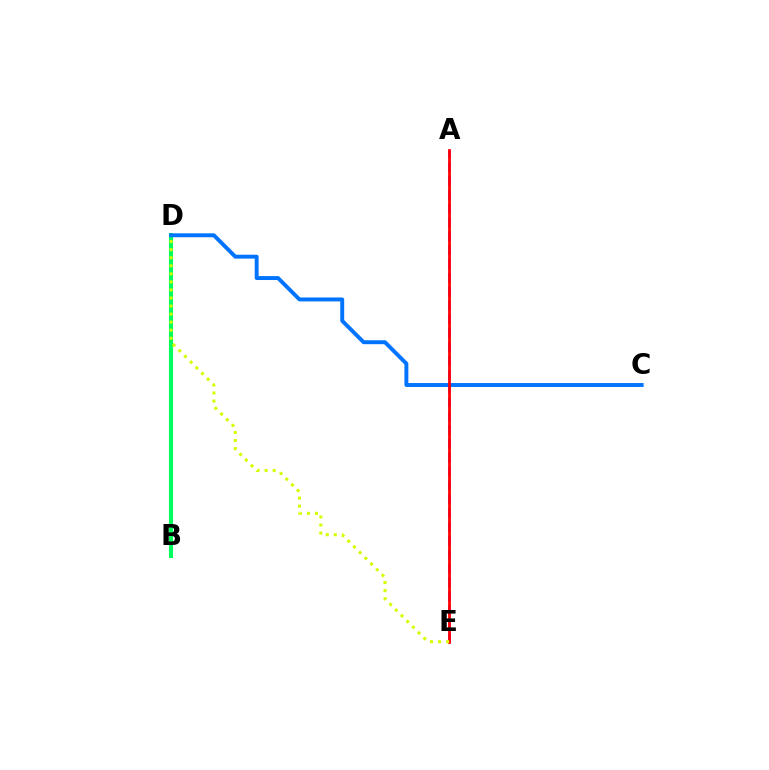{('A', 'E'): [{'color': '#b900ff', 'line_style': 'dashed', 'thickness': 1.88}, {'color': '#ff0000', 'line_style': 'solid', 'thickness': 1.98}], ('B', 'D'): [{'color': '#00ff5c', 'line_style': 'solid', 'thickness': 2.94}], ('C', 'D'): [{'color': '#0074ff', 'line_style': 'solid', 'thickness': 2.82}], ('D', 'E'): [{'color': '#d1ff00', 'line_style': 'dotted', 'thickness': 2.19}]}